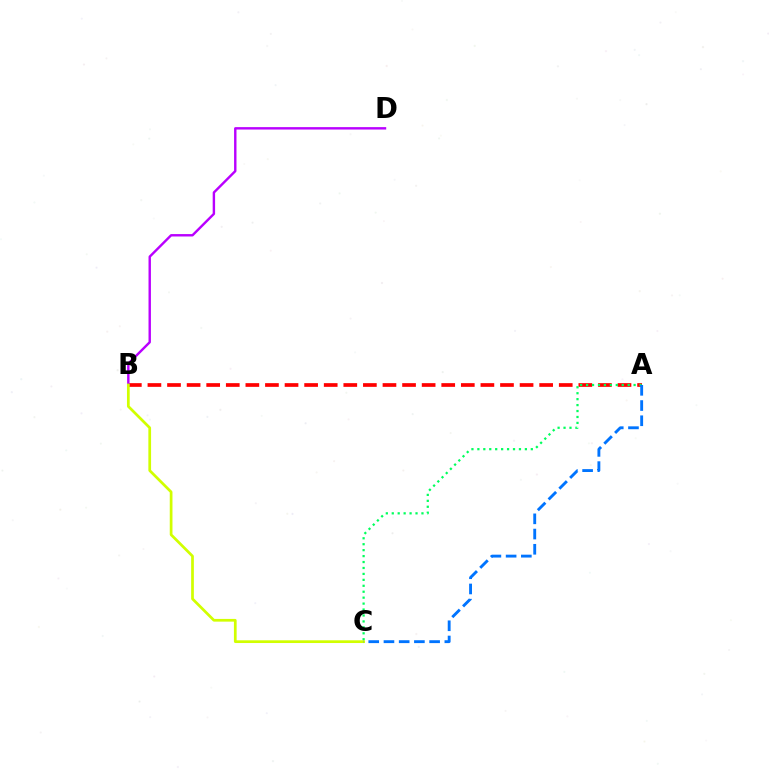{('A', 'B'): [{'color': '#ff0000', 'line_style': 'dashed', 'thickness': 2.66}], ('B', 'D'): [{'color': '#b900ff', 'line_style': 'solid', 'thickness': 1.73}], ('A', 'C'): [{'color': '#00ff5c', 'line_style': 'dotted', 'thickness': 1.61}, {'color': '#0074ff', 'line_style': 'dashed', 'thickness': 2.07}], ('B', 'C'): [{'color': '#d1ff00', 'line_style': 'solid', 'thickness': 1.96}]}